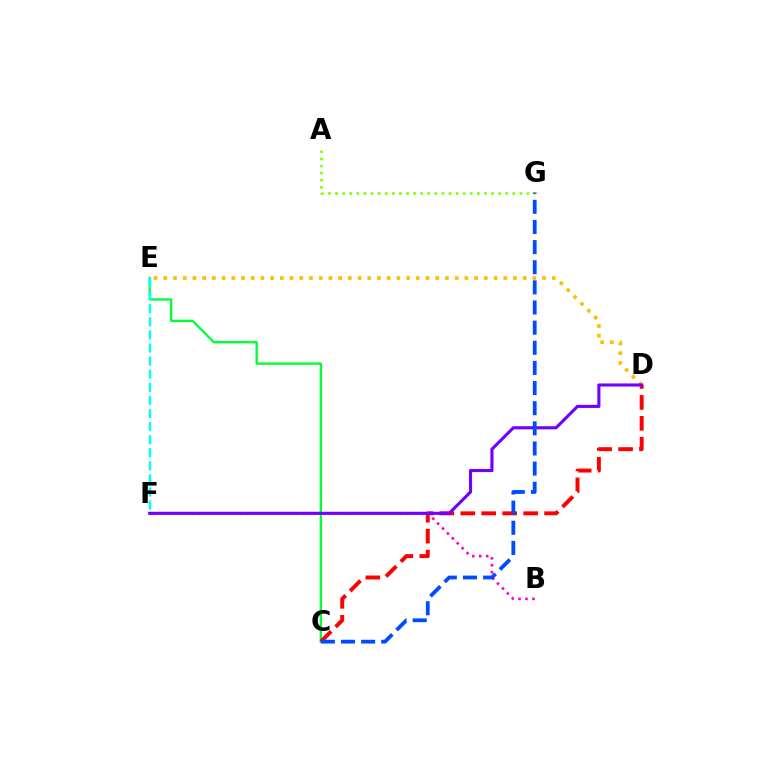{('C', 'E'): [{'color': '#00ff39', 'line_style': 'solid', 'thickness': 1.7}], ('A', 'G'): [{'color': '#84ff00', 'line_style': 'dotted', 'thickness': 1.93}], ('D', 'E'): [{'color': '#ffbd00', 'line_style': 'dotted', 'thickness': 2.64}], ('C', 'D'): [{'color': '#ff0000', 'line_style': 'dashed', 'thickness': 2.85}], ('E', 'F'): [{'color': '#00fff6', 'line_style': 'dashed', 'thickness': 1.78}], ('B', 'F'): [{'color': '#ff00cf', 'line_style': 'dotted', 'thickness': 1.89}], ('D', 'F'): [{'color': '#7200ff', 'line_style': 'solid', 'thickness': 2.24}], ('C', 'G'): [{'color': '#004bff', 'line_style': 'dashed', 'thickness': 2.74}]}